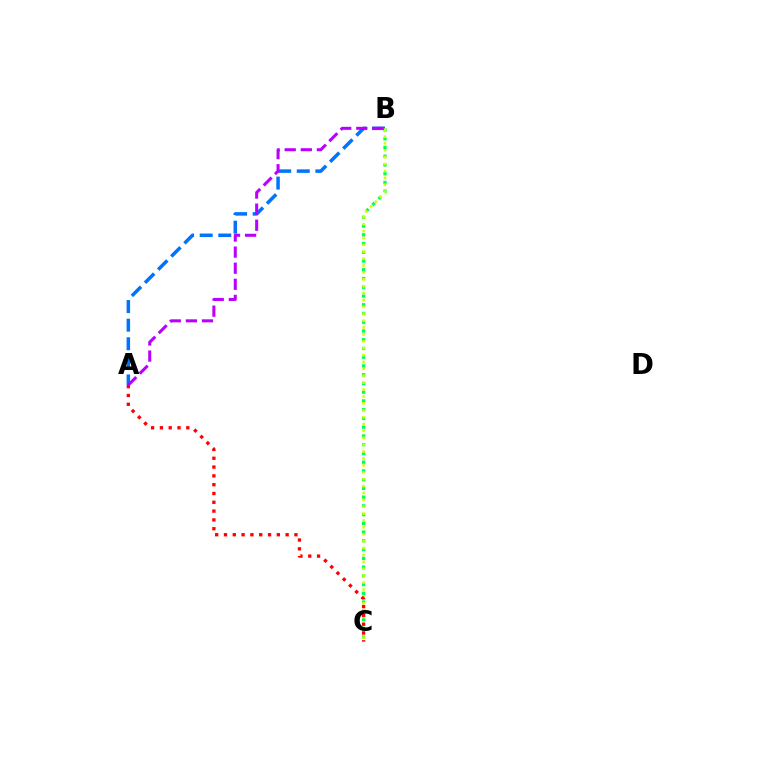{('B', 'C'): [{'color': '#00ff5c', 'line_style': 'dotted', 'thickness': 2.38}, {'color': '#d1ff00', 'line_style': 'dotted', 'thickness': 1.87}], ('A', 'B'): [{'color': '#0074ff', 'line_style': 'dashed', 'thickness': 2.53}, {'color': '#b900ff', 'line_style': 'dashed', 'thickness': 2.19}], ('A', 'C'): [{'color': '#ff0000', 'line_style': 'dotted', 'thickness': 2.39}]}